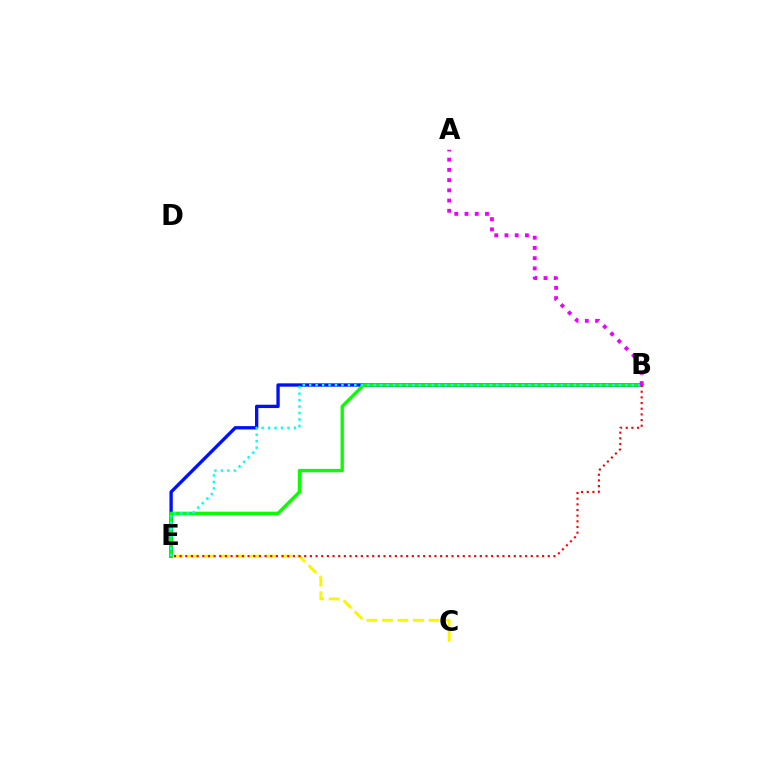{('B', 'E'): [{'color': '#0010ff', 'line_style': 'solid', 'thickness': 2.4}, {'color': '#08ff00', 'line_style': 'solid', 'thickness': 2.41}, {'color': '#00fff6', 'line_style': 'dotted', 'thickness': 1.75}, {'color': '#ff0000', 'line_style': 'dotted', 'thickness': 1.54}], ('C', 'E'): [{'color': '#fcf500', 'line_style': 'dashed', 'thickness': 2.11}], ('A', 'B'): [{'color': '#ee00ff', 'line_style': 'dotted', 'thickness': 2.78}]}